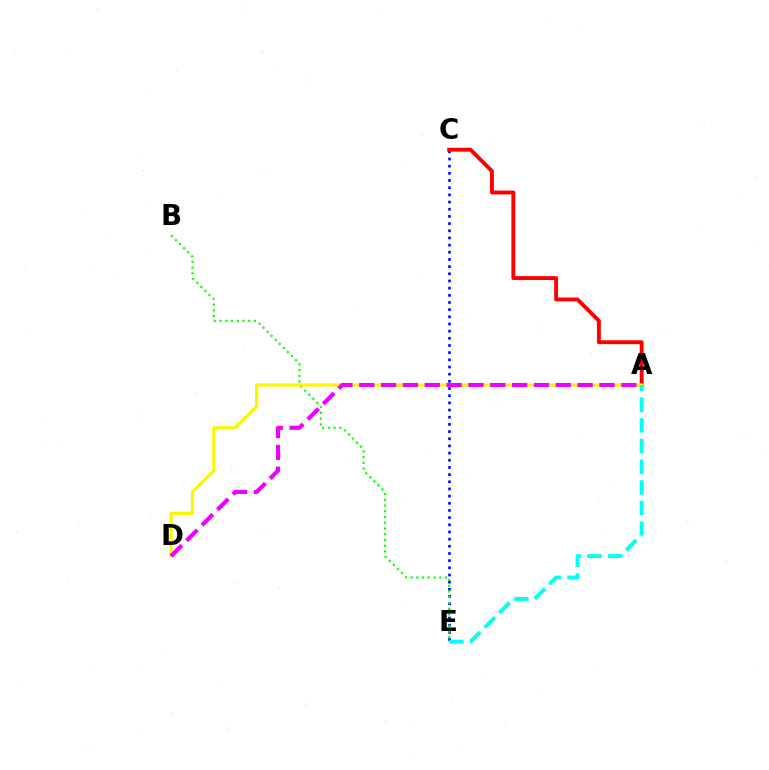{('C', 'E'): [{'color': '#0010ff', 'line_style': 'dotted', 'thickness': 1.95}], ('B', 'E'): [{'color': '#08ff00', 'line_style': 'dotted', 'thickness': 1.56}], ('A', 'C'): [{'color': '#ff0000', 'line_style': 'solid', 'thickness': 2.8}], ('A', 'D'): [{'color': '#fcf500', 'line_style': 'solid', 'thickness': 2.29}, {'color': '#ee00ff', 'line_style': 'dashed', 'thickness': 2.97}], ('A', 'E'): [{'color': '#00fff6', 'line_style': 'dashed', 'thickness': 2.81}]}